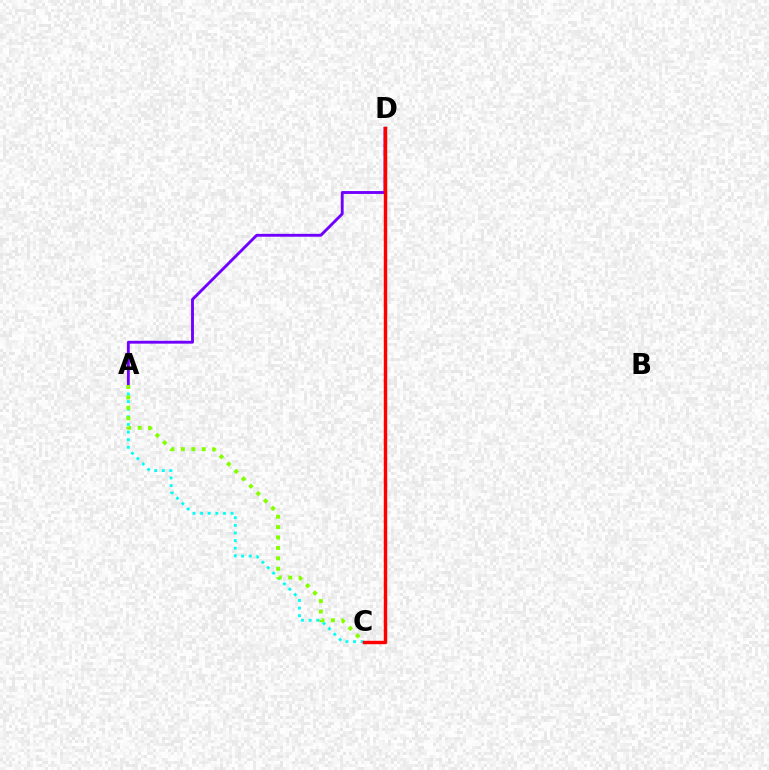{('A', 'C'): [{'color': '#00fff6', 'line_style': 'dotted', 'thickness': 2.07}, {'color': '#84ff00', 'line_style': 'dotted', 'thickness': 2.83}], ('A', 'D'): [{'color': '#7200ff', 'line_style': 'solid', 'thickness': 2.07}], ('C', 'D'): [{'color': '#ff0000', 'line_style': 'solid', 'thickness': 2.46}]}